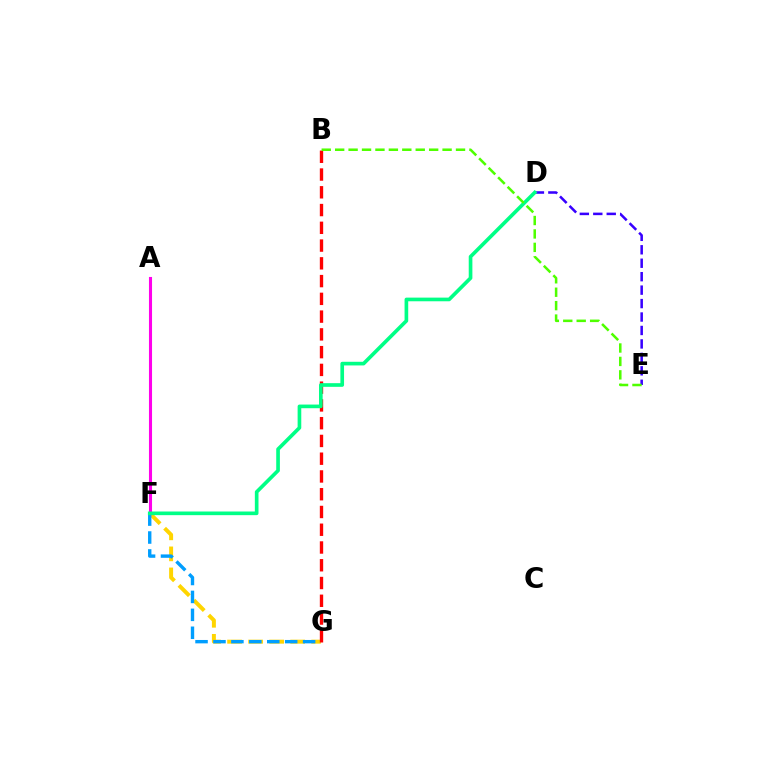{('A', 'F'): [{'color': '#ff00ed', 'line_style': 'solid', 'thickness': 2.22}], ('F', 'G'): [{'color': '#ffd500', 'line_style': 'dashed', 'thickness': 2.86}, {'color': '#009eff', 'line_style': 'dashed', 'thickness': 2.44}], ('D', 'E'): [{'color': '#3700ff', 'line_style': 'dashed', 'thickness': 1.83}], ('B', 'G'): [{'color': '#ff0000', 'line_style': 'dashed', 'thickness': 2.41}], ('D', 'F'): [{'color': '#00ff86', 'line_style': 'solid', 'thickness': 2.63}], ('B', 'E'): [{'color': '#4fff00', 'line_style': 'dashed', 'thickness': 1.82}]}